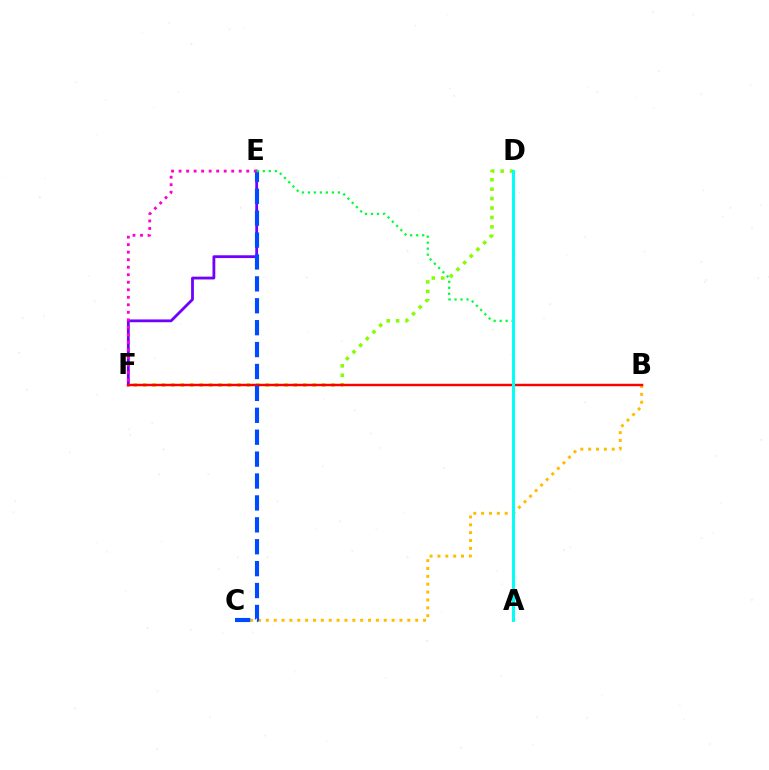{('D', 'F'): [{'color': '#84ff00', 'line_style': 'dotted', 'thickness': 2.56}], ('B', 'C'): [{'color': '#ffbd00', 'line_style': 'dotted', 'thickness': 2.14}], ('E', 'F'): [{'color': '#7200ff', 'line_style': 'solid', 'thickness': 2.02}, {'color': '#ff00cf', 'line_style': 'dotted', 'thickness': 2.04}], ('B', 'F'): [{'color': '#ff0000', 'line_style': 'solid', 'thickness': 1.76}], ('C', 'E'): [{'color': '#004bff', 'line_style': 'dashed', 'thickness': 2.98}], ('A', 'E'): [{'color': '#00ff39', 'line_style': 'dotted', 'thickness': 1.63}], ('A', 'D'): [{'color': '#00fff6', 'line_style': 'solid', 'thickness': 2.15}]}